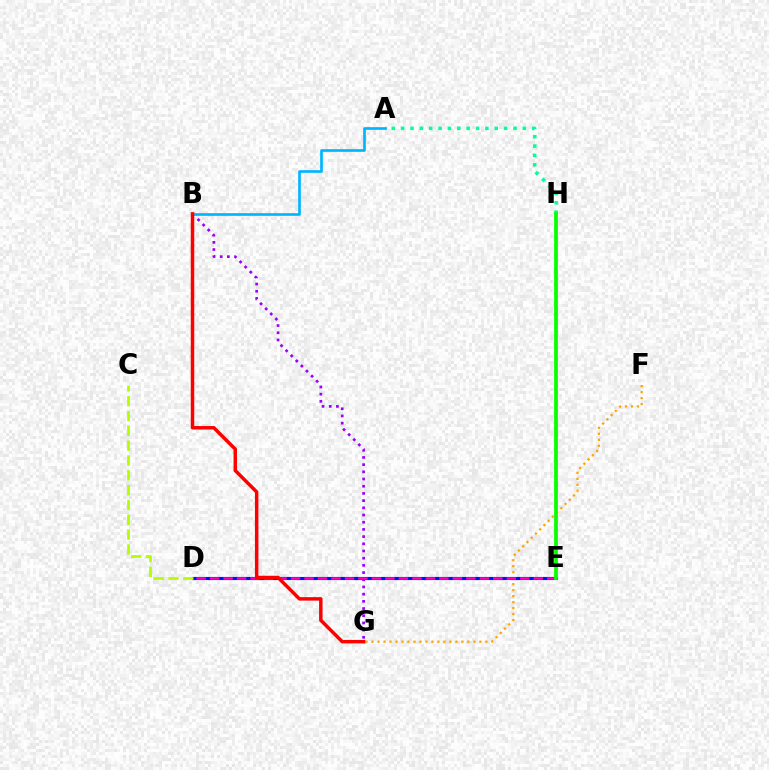{('A', 'H'): [{'color': '#00ff9d', 'line_style': 'dotted', 'thickness': 2.54}], ('F', 'G'): [{'color': '#ffa500', 'line_style': 'dotted', 'thickness': 1.63}], ('B', 'G'): [{'color': '#9b00ff', 'line_style': 'dotted', 'thickness': 1.95}, {'color': '#ff0000', 'line_style': 'solid', 'thickness': 2.51}], ('D', 'E'): [{'color': '#0010ff', 'line_style': 'solid', 'thickness': 2.25}, {'color': '#ff00bd', 'line_style': 'dashed', 'thickness': 1.83}], ('E', 'H'): [{'color': '#08ff00', 'line_style': 'solid', 'thickness': 2.7}], ('C', 'D'): [{'color': '#b3ff00', 'line_style': 'dashed', 'thickness': 2.01}], ('A', 'B'): [{'color': '#00b5ff', 'line_style': 'solid', 'thickness': 1.91}]}